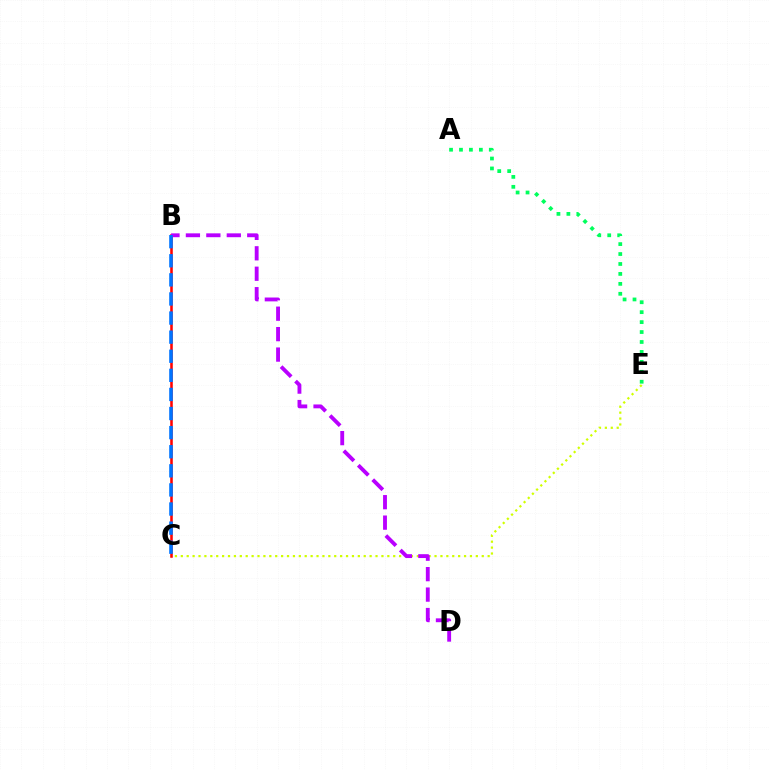{('C', 'E'): [{'color': '#d1ff00', 'line_style': 'dotted', 'thickness': 1.6}], ('A', 'E'): [{'color': '#00ff5c', 'line_style': 'dotted', 'thickness': 2.7}], ('B', 'C'): [{'color': '#ff0000', 'line_style': 'solid', 'thickness': 1.84}, {'color': '#0074ff', 'line_style': 'dashed', 'thickness': 2.59}], ('B', 'D'): [{'color': '#b900ff', 'line_style': 'dashed', 'thickness': 2.78}]}